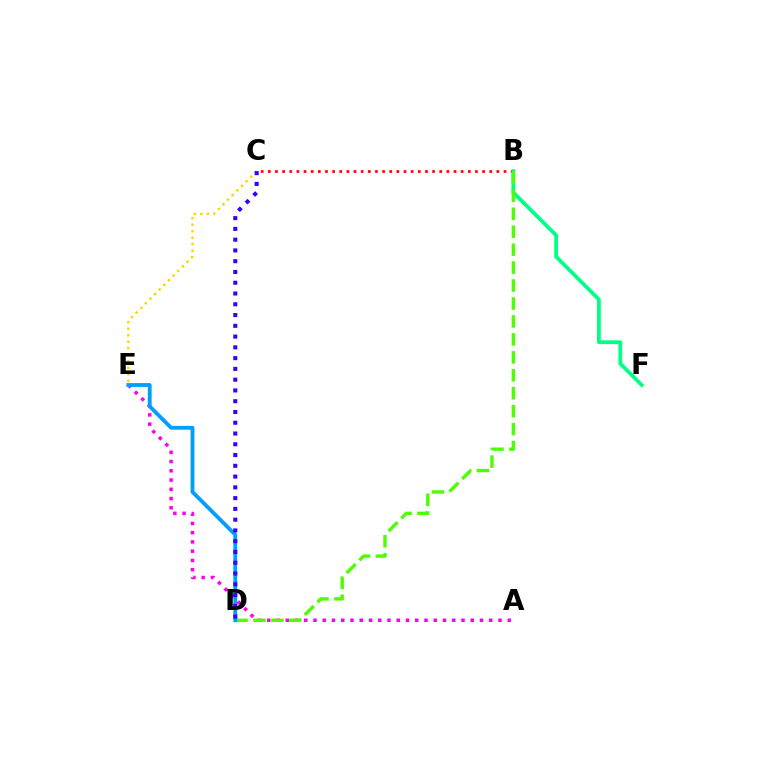{('A', 'E'): [{'color': '#ff00ed', 'line_style': 'dotted', 'thickness': 2.51}], ('B', 'C'): [{'color': '#ff0000', 'line_style': 'dotted', 'thickness': 1.94}], ('B', 'F'): [{'color': '#00ff86', 'line_style': 'solid', 'thickness': 2.72}], ('B', 'D'): [{'color': '#4fff00', 'line_style': 'dashed', 'thickness': 2.44}], ('D', 'E'): [{'color': '#009eff', 'line_style': 'solid', 'thickness': 2.74}], ('C', 'E'): [{'color': '#ffd500', 'line_style': 'dotted', 'thickness': 1.77}], ('C', 'D'): [{'color': '#3700ff', 'line_style': 'dotted', 'thickness': 2.93}]}